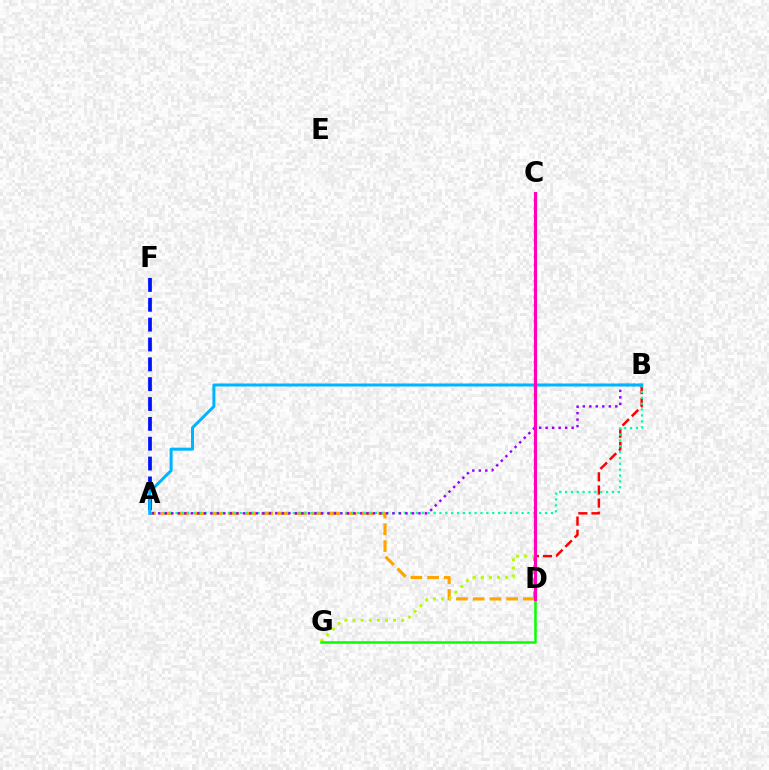{('B', 'D'): [{'color': '#ff0000', 'line_style': 'dashed', 'thickness': 1.78}], ('A', 'D'): [{'color': '#ffa500', 'line_style': 'dashed', 'thickness': 2.27}], ('C', 'G'): [{'color': '#b3ff00', 'line_style': 'dotted', 'thickness': 2.2}], ('D', 'G'): [{'color': '#08ff00', 'line_style': 'solid', 'thickness': 1.81}], ('A', 'B'): [{'color': '#00ff9d', 'line_style': 'dotted', 'thickness': 1.59}, {'color': '#9b00ff', 'line_style': 'dotted', 'thickness': 1.77}, {'color': '#00b5ff', 'line_style': 'solid', 'thickness': 2.16}], ('A', 'F'): [{'color': '#0010ff', 'line_style': 'dashed', 'thickness': 2.7}], ('C', 'D'): [{'color': '#ff00bd', 'line_style': 'solid', 'thickness': 2.23}]}